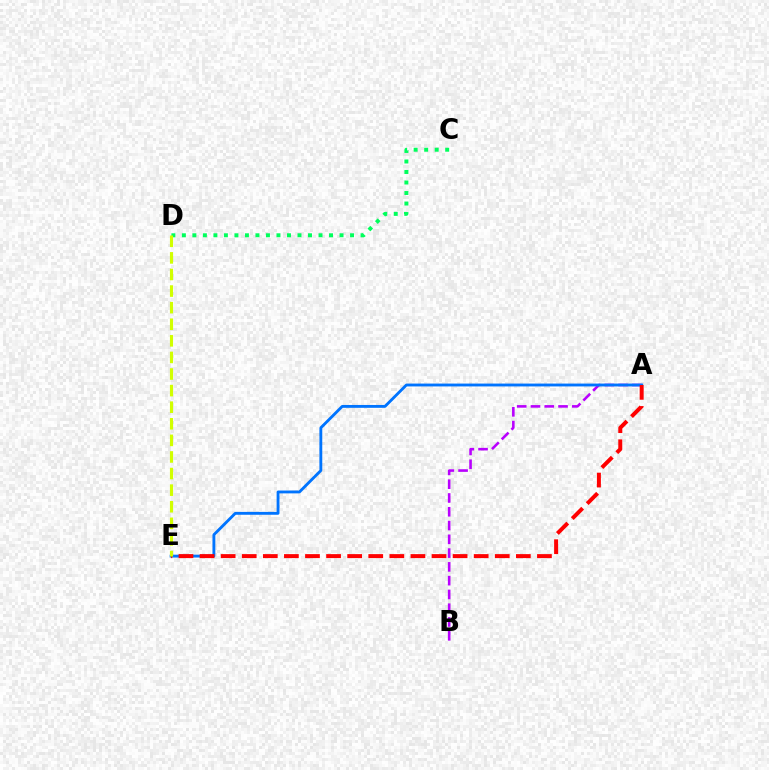{('A', 'B'): [{'color': '#b900ff', 'line_style': 'dashed', 'thickness': 1.87}], ('A', 'E'): [{'color': '#0074ff', 'line_style': 'solid', 'thickness': 2.06}, {'color': '#ff0000', 'line_style': 'dashed', 'thickness': 2.86}], ('C', 'D'): [{'color': '#00ff5c', 'line_style': 'dotted', 'thickness': 2.86}], ('D', 'E'): [{'color': '#d1ff00', 'line_style': 'dashed', 'thickness': 2.25}]}